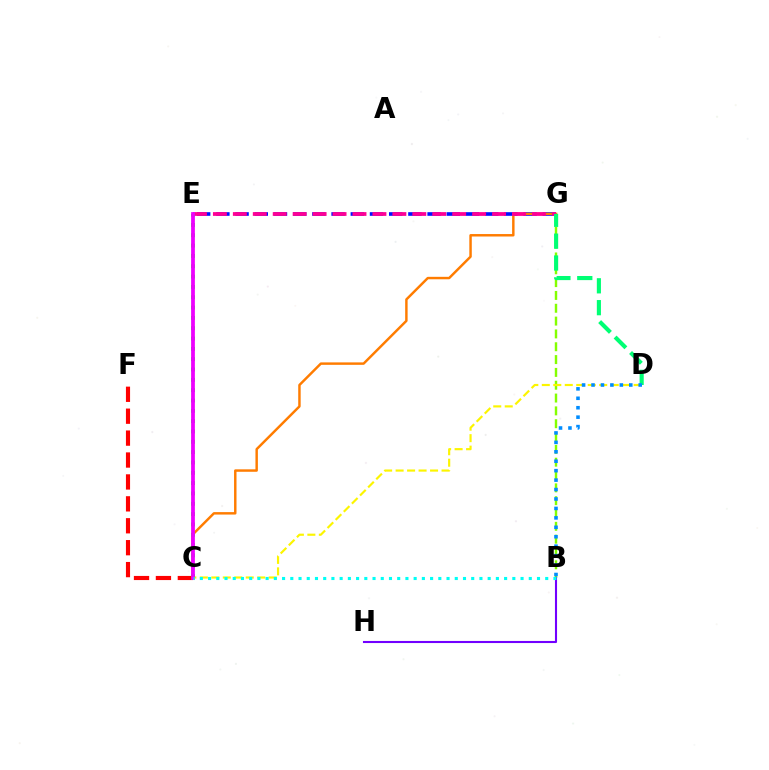{('B', 'G'): [{'color': '#84ff00', 'line_style': 'dashed', 'thickness': 1.74}], ('E', 'G'): [{'color': '#0010ff', 'line_style': 'dashed', 'thickness': 2.61}, {'color': '#ff0094', 'line_style': 'dashed', 'thickness': 2.71}], ('C', 'G'): [{'color': '#ff7c00', 'line_style': 'solid', 'thickness': 1.76}], ('C', 'D'): [{'color': '#fcf500', 'line_style': 'dashed', 'thickness': 1.56}], ('D', 'G'): [{'color': '#00ff74', 'line_style': 'dashed', 'thickness': 2.97}], ('C', 'E'): [{'color': '#08ff00', 'line_style': 'dotted', 'thickness': 2.81}, {'color': '#ee00ff', 'line_style': 'solid', 'thickness': 2.71}], ('B', 'D'): [{'color': '#008cff', 'line_style': 'dotted', 'thickness': 2.56}], ('B', 'H'): [{'color': '#7200ff', 'line_style': 'solid', 'thickness': 1.5}], ('C', 'F'): [{'color': '#ff0000', 'line_style': 'dashed', 'thickness': 2.98}], ('B', 'C'): [{'color': '#00fff6', 'line_style': 'dotted', 'thickness': 2.23}]}